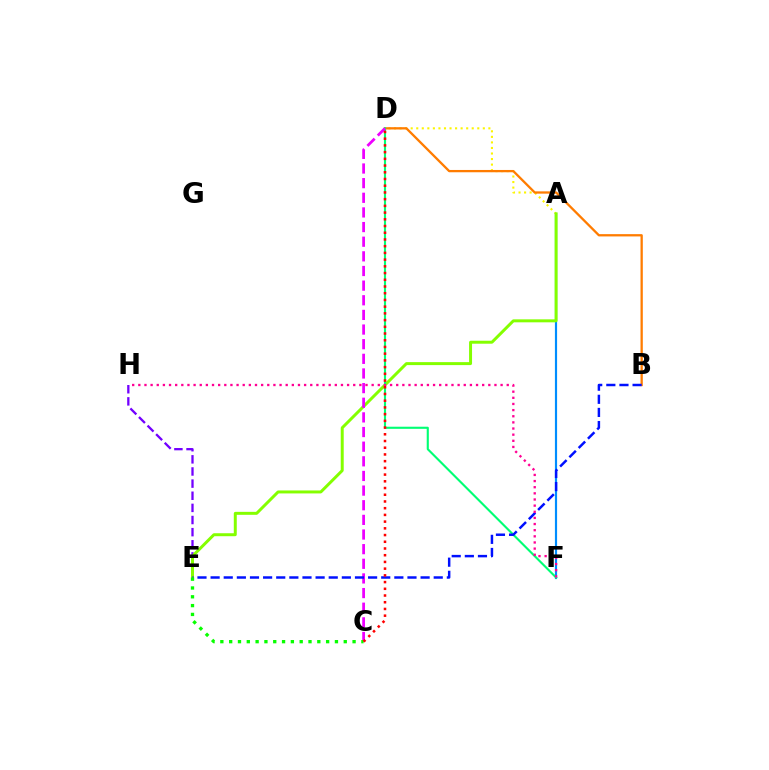{('E', 'H'): [{'color': '#7200ff', 'line_style': 'dashed', 'thickness': 1.65}], ('A', 'D'): [{'color': '#fcf500', 'line_style': 'dotted', 'thickness': 1.51}], ('A', 'F'): [{'color': '#00fff6', 'line_style': 'solid', 'thickness': 1.5}, {'color': '#008cff', 'line_style': 'solid', 'thickness': 1.53}], ('B', 'D'): [{'color': '#ff7c00', 'line_style': 'solid', 'thickness': 1.65}], ('A', 'E'): [{'color': '#84ff00', 'line_style': 'solid', 'thickness': 2.14}], ('D', 'F'): [{'color': '#00ff74', 'line_style': 'solid', 'thickness': 1.52}], ('C', 'D'): [{'color': '#ee00ff', 'line_style': 'dashed', 'thickness': 1.99}, {'color': '#ff0000', 'line_style': 'dotted', 'thickness': 1.83}], ('B', 'E'): [{'color': '#0010ff', 'line_style': 'dashed', 'thickness': 1.78}], ('C', 'E'): [{'color': '#08ff00', 'line_style': 'dotted', 'thickness': 2.39}], ('F', 'H'): [{'color': '#ff0094', 'line_style': 'dotted', 'thickness': 1.67}]}